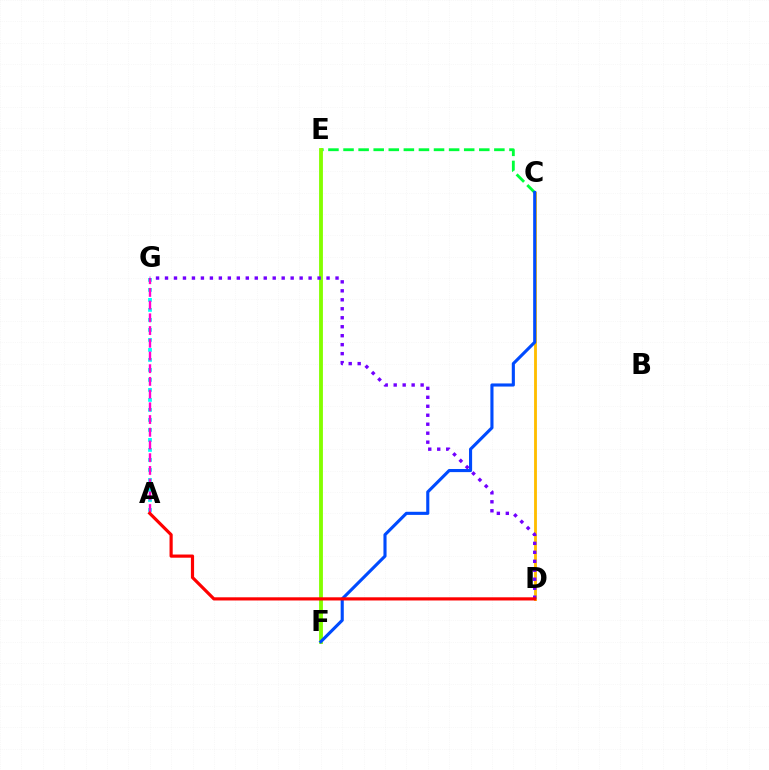{('C', 'E'): [{'color': '#00ff39', 'line_style': 'dashed', 'thickness': 2.05}], ('E', 'F'): [{'color': '#84ff00', 'line_style': 'solid', 'thickness': 2.77}], ('C', 'D'): [{'color': '#ffbd00', 'line_style': 'solid', 'thickness': 2.05}], ('A', 'G'): [{'color': '#00fff6', 'line_style': 'dotted', 'thickness': 2.72}, {'color': '#ff00cf', 'line_style': 'dashed', 'thickness': 1.73}], ('C', 'F'): [{'color': '#004bff', 'line_style': 'solid', 'thickness': 2.24}], ('D', 'G'): [{'color': '#7200ff', 'line_style': 'dotted', 'thickness': 2.44}], ('A', 'D'): [{'color': '#ff0000', 'line_style': 'solid', 'thickness': 2.29}]}